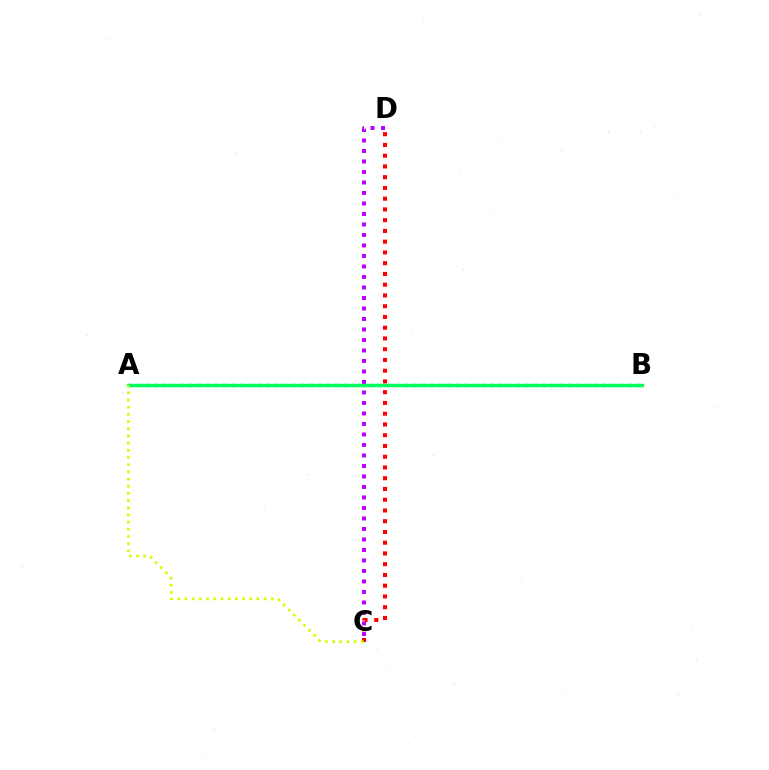{('C', 'D'): [{'color': '#b900ff', 'line_style': 'dotted', 'thickness': 2.85}, {'color': '#ff0000', 'line_style': 'dotted', 'thickness': 2.92}], ('A', 'B'): [{'color': '#0074ff', 'line_style': 'dotted', 'thickness': 2.34}, {'color': '#00ff5c', 'line_style': 'solid', 'thickness': 2.47}], ('A', 'C'): [{'color': '#d1ff00', 'line_style': 'dotted', 'thickness': 1.95}]}